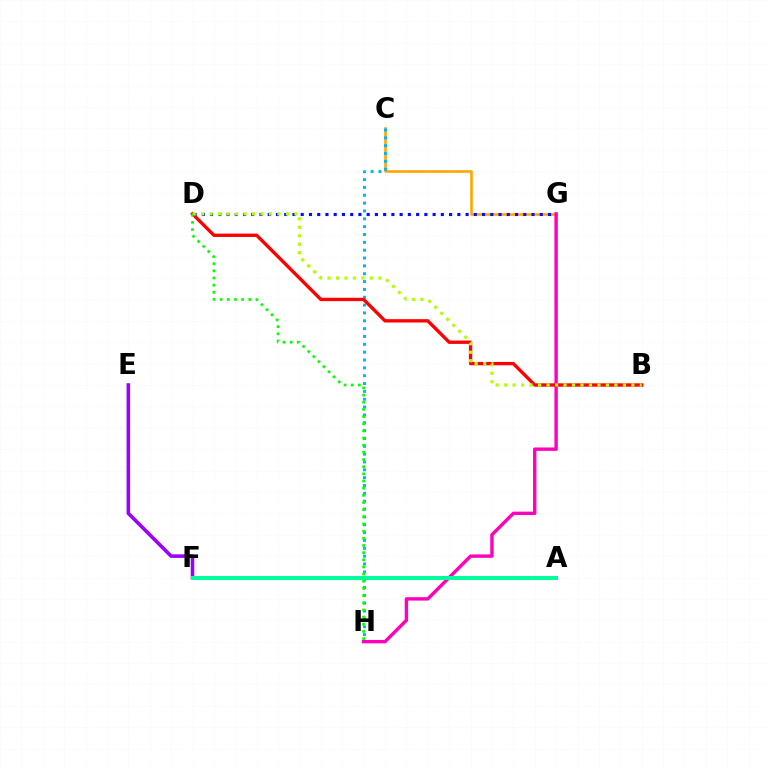{('E', 'F'): [{'color': '#9b00ff', 'line_style': 'solid', 'thickness': 2.56}], ('C', 'G'): [{'color': '#ffa500', 'line_style': 'solid', 'thickness': 1.88}], ('C', 'H'): [{'color': '#00b5ff', 'line_style': 'dotted', 'thickness': 2.13}], ('D', 'G'): [{'color': '#0010ff', 'line_style': 'dotted', 'thickness': 2.24}], ('G', 'H'): [{'color': '#ff00bd', 'line_style': 'solid', 'thickness': 2.44}], ('B', 'D'): [{'color': '#ff0000', 'line_style': 'solid', 'thickness': 2.41}, {'color': '#b3ff00', 'line_style': 'dotted', 'thickness': 2.3}], ('A', 'F'): [{'color': '#00ff9d', 'line_style': 'solid', 'thickness': 2.88}], ('D', 'H'): [{'color': '#08ff00', 'line_style': 'dotted', 'thickness': 1.95}]}